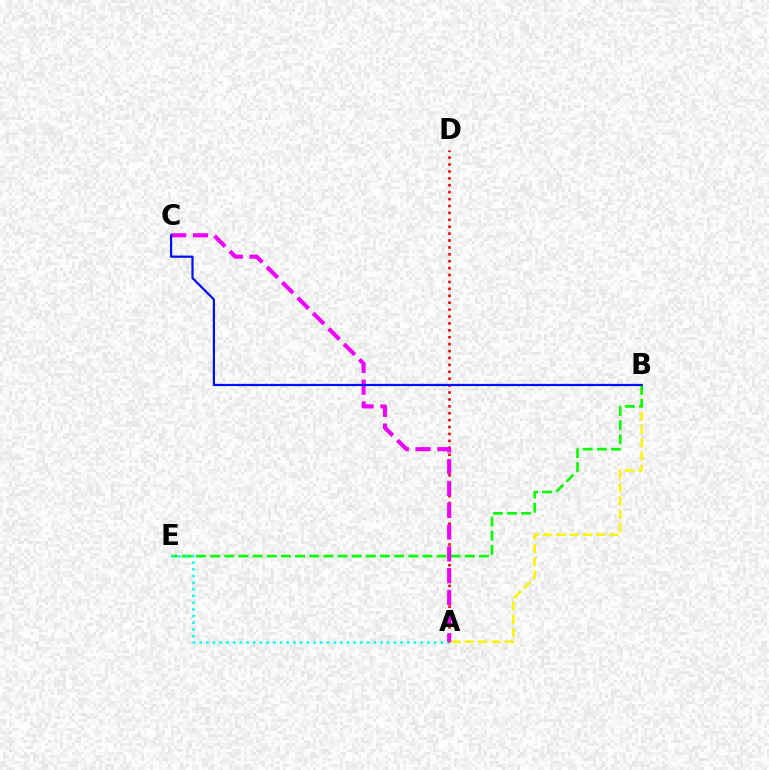{('A', 'B'): [{'color': '#fcf500', 'line_style': 'dashed', 'thickness': 1.8}], ('B', 'E'): [{'color': '#08ff00', 'line_style': 'dashed', 'thickness': 1.92}], ('A', 'E'): [{'color': '#00fff6', 'line_style': 'dotted', 'thickness': 1.82}], ('A', 'D'): [{'color': '#ff0000', 'line_style': 'dotted', 'thickness': 1.88}], ('A', 'C'): [{'color': '#ee00ff', 'line_style': 'dashed', 'thickness': 2.96}], ('B', 'C'): [{'color': '#0010ff', 'line_style': 'solid', 'thickness': 1.6}]}